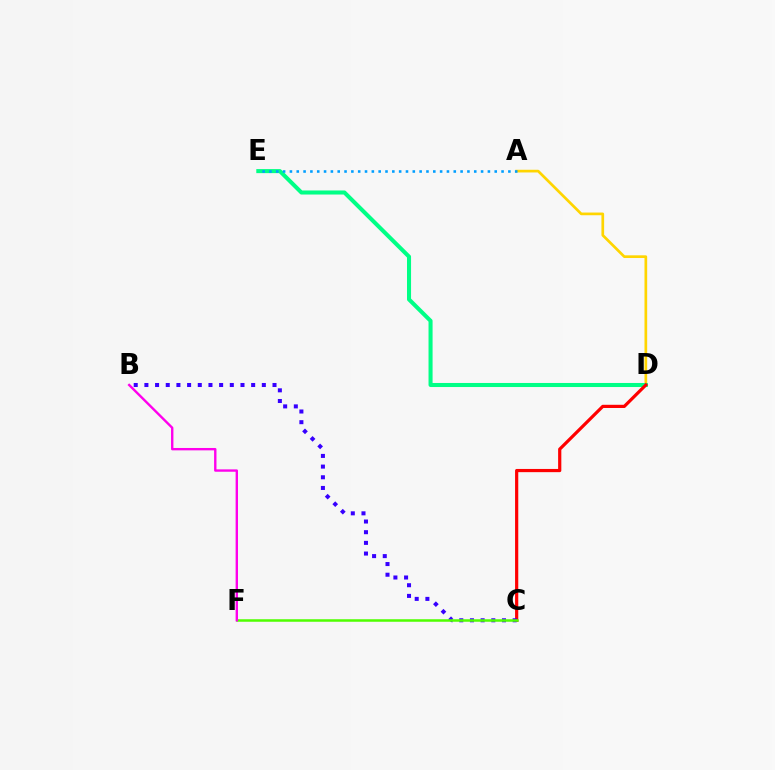{('A', 'D'): [{'color': '#ffd500', 'line_style': 'solid', 'thickness': 1.94}], ('D', 'E'): [{'color': '#00ff86', 'line_style': 'solid', 'thickness': 2.92}], ('C', 'D'): [{'color': '#ff0000', 'line_style': 'solid', 'thickness': 2.3}], ('B', 'C'): [{'color': '#3700ff', 'line_style': 'dotted', 'thickness': 2.9}], ('C', 'F'): [{'color': '#4fff00', 'line_style': 'solid', 'thickness': 1.81}], ('B', 'F'): [{'color': '#ff00ed', 'line_style': 'solid', 'thickness': 1.71}], ('A', 'E'): [{'color': '#009eff', 'line_style': 'dotted', 'thickness': 1.85}]}